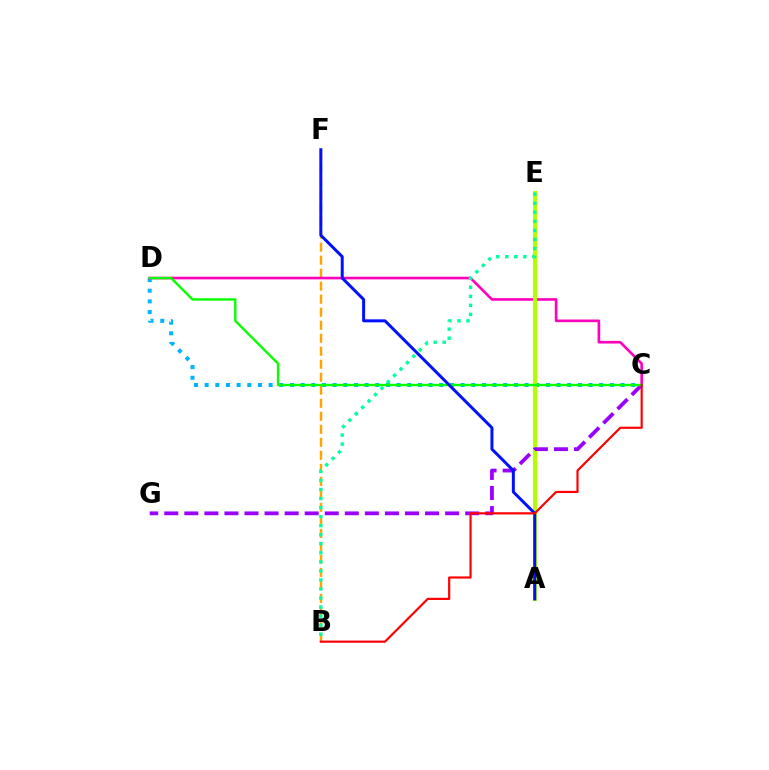{('C', 'D'): [{'color': '#00b5ff', 'line_style': 'dotted', 'thickness': 2.9}, {'color': '#ff00bd', 'line_style': 'solid', 'thickness': 1.9}, {'color': '#08ff00', 'line_style': 'solid', 'thickness': 1.72}], ('B', 'F'): [{'color': '#ffa500', 'line_style': 'dashed', 'thickness': 1.77}], ('A', 'E'): [{'color': '#b3ff00', 'line_style': 'solid', 'thickness': 2.96}], ('C', 'G'): [{'color': '#9b00ff', 'line_style': 'dashed', 'thickness': 2.73}], ('B', 'E'): [{'color': '#00ff9d', 'line_style': 'dotted', 'thickness': 2.46}], ('A', 'F'): [{'color': '#0010ff', 'line_style': 'solid', 'thickness': 2.15}], ('B', 'C'): [{'color': '#ff0000', 'line_style': 'solid', 'thickness': 1.57}]}